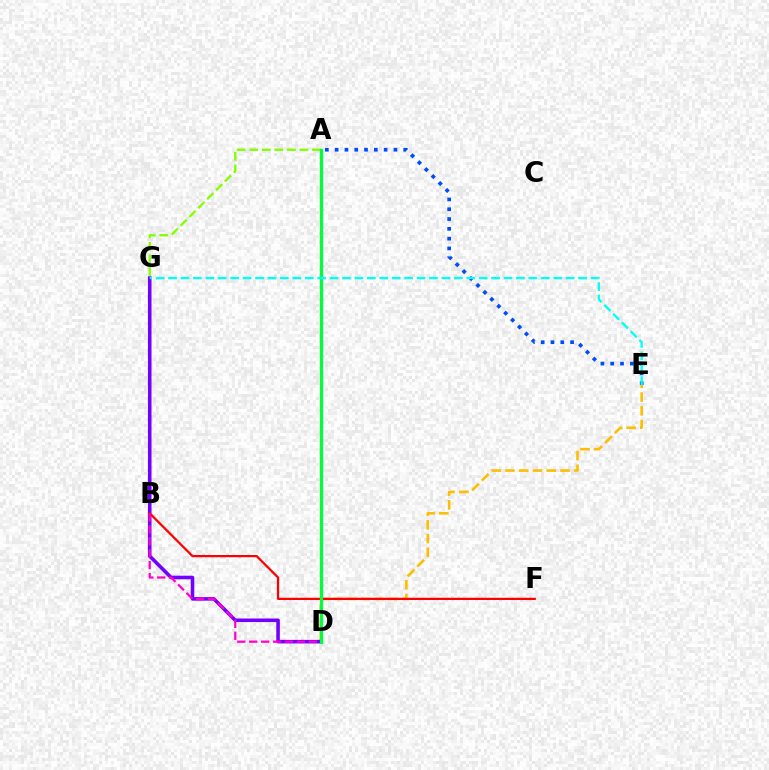{('D', 'E'): [{'color': '#ffbd00', 'line_style': 'dashed', 'thickness': 1.87}], ('D', 'G'): [{'color': '#7200ff', 'line_style': 'solid', 'thickness': 2.57}], ('A', 'G'): [{'color': '#84ff00', 'line_style': 'dashed', 'thickness': 1.7}], ('A', 'E'): [{'color': '#004bff', 'line_style': 'dotted', 'thickness': 2.66}], ('B', 'F'): [{'color': '#ff0000', 'line_style': 'solid', 'thickness': 1.61}], ('B', 'D'): [{'color': '#ff00cf', 'line_style': 'dashed', 'thickness': 1.62}], ('A', 'D'): [{'color': '#00ff39', 'line_style': 'solid', 'thickness': 2.36}], ('E', 'G'): [{'color': '#00fff6', 'line_style': 'dashed', 'thickness': 1.69}]}